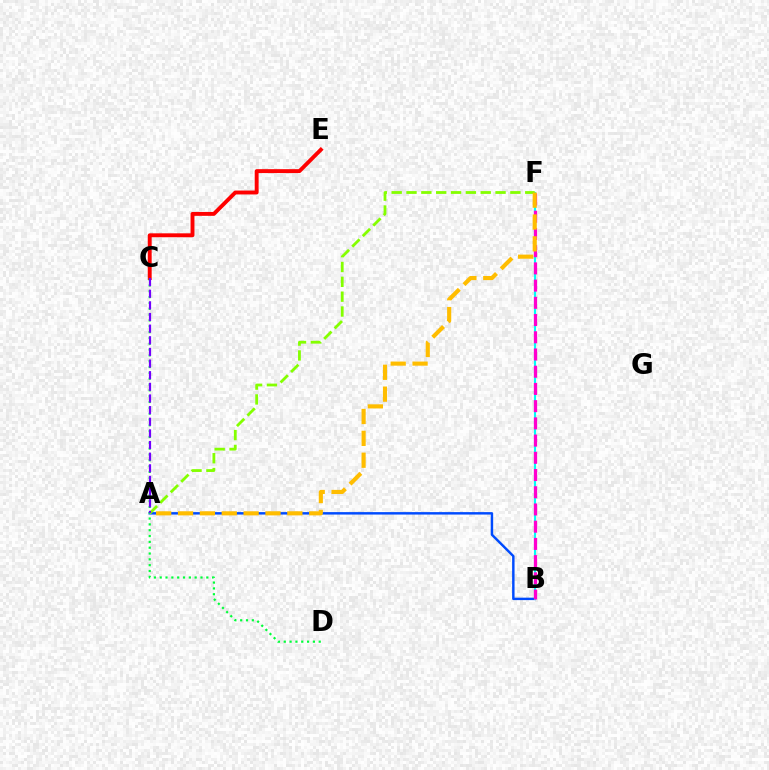{('A', 'B'): [{'color': '#004bff', 'line_style': 'solid', 'thickness': 1.76}], ('B', 'F'): [{'color': '#00fff6', 'line_style': 'solid', 'thickness': 1.52}, {'color': '#ff00cf', 'line_style': 'dashed', 'thickness': 2.34}], ('C', 'E'): [{'color': '#ff0000', 'line_style': 'solid', 'thickness': 2.81}], ('C', 'D'): [{'color': '#00ff39', 'line_style': 'dotted', 'thickness': 1.58}], ('A', 'F'): [{'color': '#84ff00', 'line_style': 'dashed', 'thickness': 2.02}, {'color': '#ffbd00', 'line_style': 'dashed', 'thickness': 2.97}], ('A', 'C'): [{'color': '#7200ff', 'line_style': 'dashed', 'thickness': 1.58}]}